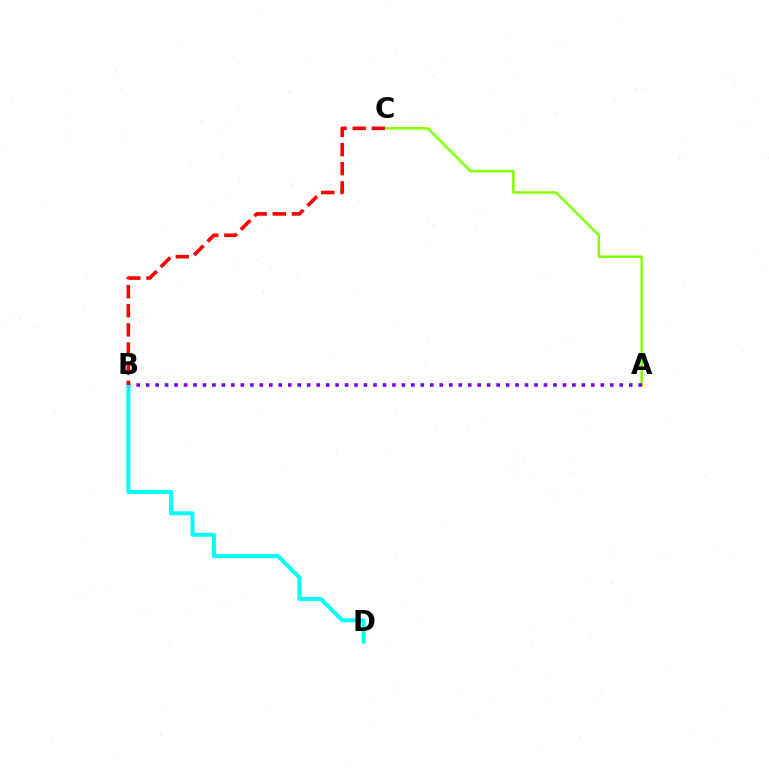{('A', 'C'): [{'color': '#84ff00', 'line_style': 'solid', 'thickness': 1.79}], ('A', 'B'): [{'color': '#7200ff', 'line_style': 'dotted', 'thickness': 2.57}], ('B', 'D'): [{'color': '#00fff6', 'line_style': 'solid', 'thickness': 2.88}], ('B', 'C'): [{'color': '#ff0000', 'line_style': 'dashed', 'thickness': 2.6}]}